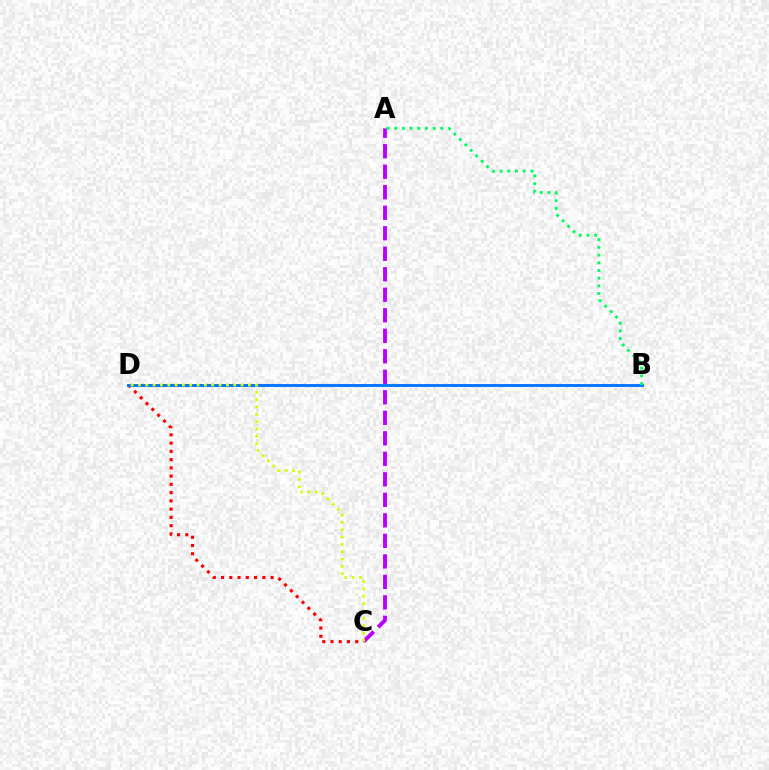{('C', 'D'): [{'color': '#ff0000', 'line_style': 'dotted', 'thickness': 2.24}, {'color': '#d1ff00', 'line_style': 'dotted', 'thickness': 1.99}], ('A', 'C'): [{'color': '#b900ff', 'line_style': 'dashed', 'thickness': 2.79}], ('B', 'D'): [{'color': '#0074ff', 'line_style': 'solid', 'thickness': 2.08}], ('A', 'B'): [{'color': '#00ff5c', 'line_style': 'dotted', 'thickness': 2.09}]}